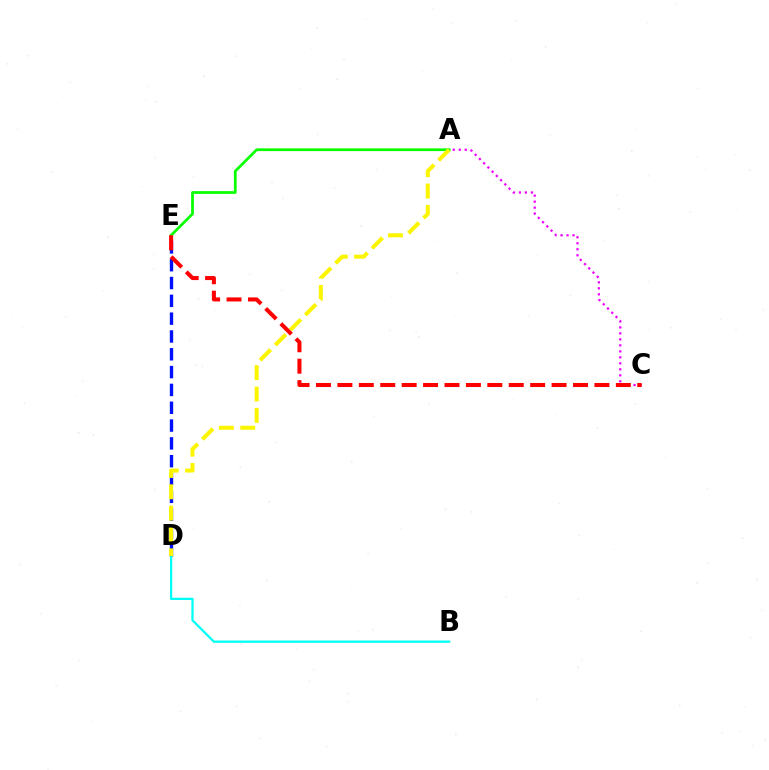{('D', 'E'): [{'color': '#0010ff', 'line_style': 'dashed', 'thickness': 2.42}], ('B', 'D'): [{'color': '#00fff6', 'line_style': 'solid', 'thickness': 1.63}], ('A', 'E'): [{'color': '#08ff00', 'line_style': 'solid', 'thickness': 1.97}], ('A', 'C'): [{'color': '#ee00ff', 'line_style': 'dotted', 'thickness': 1.63}], ('A', 'D'): [{'color': '#fcf500', 'line_style': 'dashed', 'thickness': 2.9}], ('C', 'E'): [{'color': '#ff0000', 'line_style': 'dashed', 'thickness': 2.91}]}